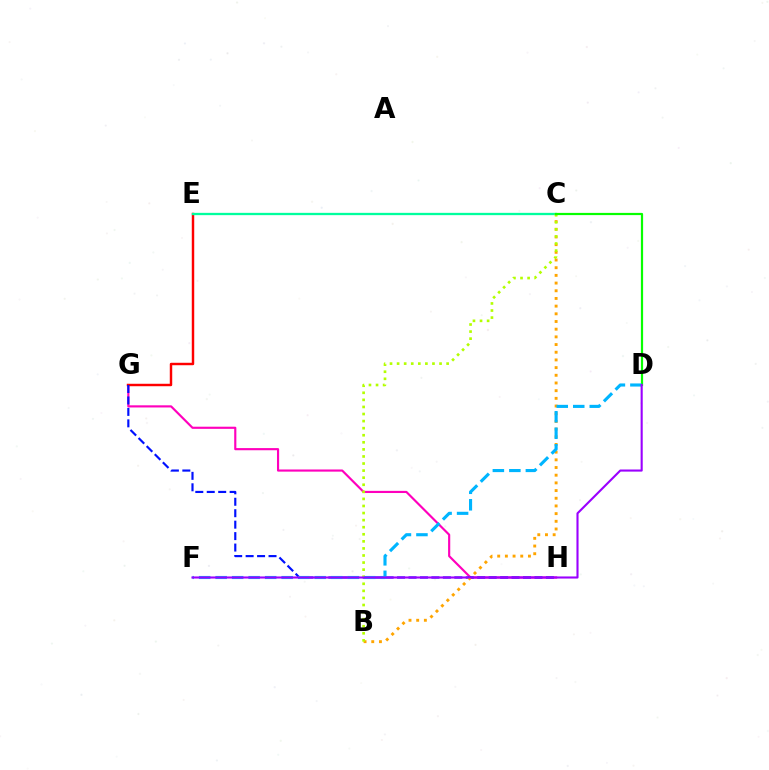{('G', 'H'): [{'color': '#ff00bd', 'line_style': 'solid', 'thickness': 1.55}, {'color': '#0010ff', 'line_style': 'dashed', 'thickness': 1.56}], ('E', 'G'): [{'color': '#ff0000', 'line_style': 'solid', 'thickness': 1.76}], ('C', 'E'): [{'color': '#00ff9d', 'line_style': 'solid', 'thickness': 1.66}], ('B', 'C'): [{'color': '#ffa500', 'line_style': 'dotted', 'thickness': 2.09}, {'color': '#b3ff00', 'line_style': 'dotted', 'thickness': 1.92}], ('C', 'D'): [{'color': '#08ff00', 'line_style': 'solid', 'thickness': 1.59}], ('D', 'F'): [{'color': '#00b5ff', 'line_style': 'dashed', 'thickness': 2.24}, {'color': '#9b00ff', 'line_style': 'solid', 'thickness': 1.52}]}